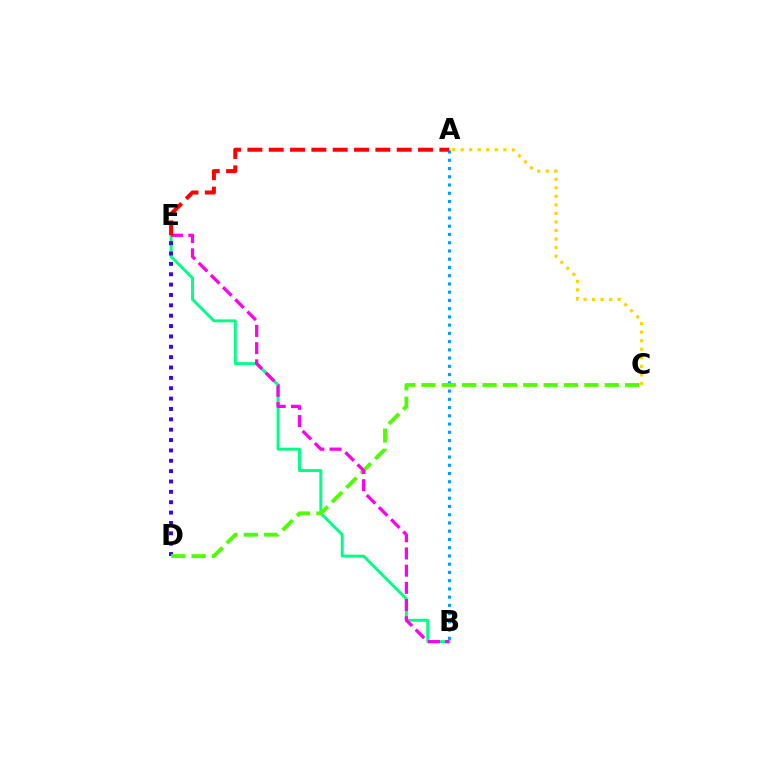{('B', 'E'): [{'color': '#00ff86', 'line_style': 'solid', 'thickness': 2.12}, {'color': '#ff00ed', 'line_style': 'dashed', 'thickness': 2.34}], ('A', 'C'): [{'color': '#ffd500', 'line_style': 'dotted', 'thickness': 2.32}], ('A', 'B'): [{'color': '#009eff', 'line_style': 'dotted', 'thickness': 2.24}], ('D', 'E'): [{'color': '#3700ff', 'line_style': 'dotted', 'thickness': 2.82}], ('C', 'D'): [{'color': '#4fff00', 'line_style': 'dashed', 'thickness': 2.77}], ('A', 'E'): [{'color': '#ff0000', 'line_style': 'dashed', 'thickness': 2.9}]}